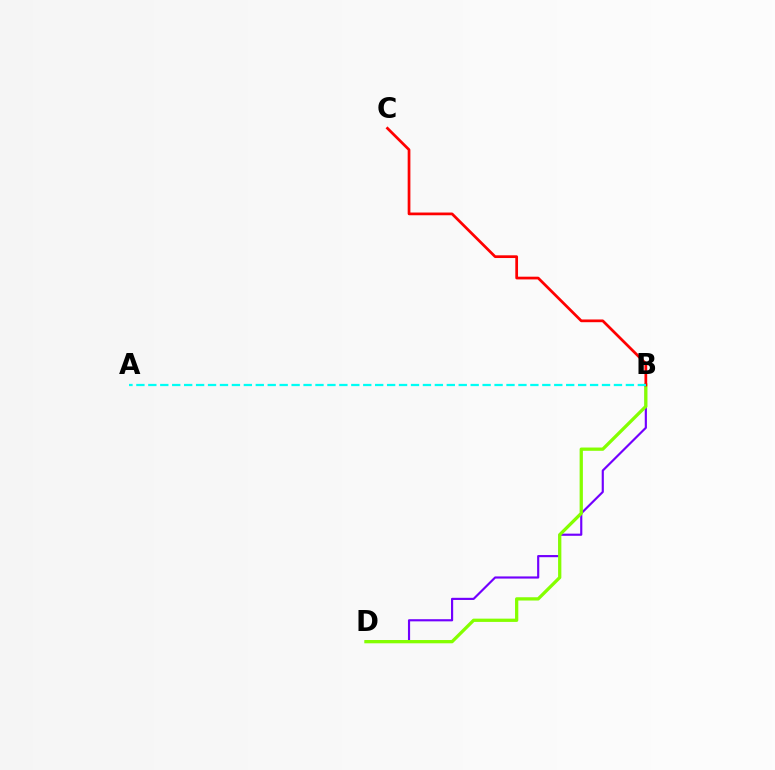{('B', 'D'): [{'color': '#7200ff', 'line_style': 'solid', 'thickness': 1.55}, {'color': '#84ff00', 'line_style': 'solid', 'thickness': 2.35}], ('B', 'C'): [{'color': '#ff0000', 'line_style': 'solid', 'thickness': 1.96}], ('A', 'B'): [{'color': '#00fff6', 'line_style': 'dashed', 'thickness': 1.62}]}